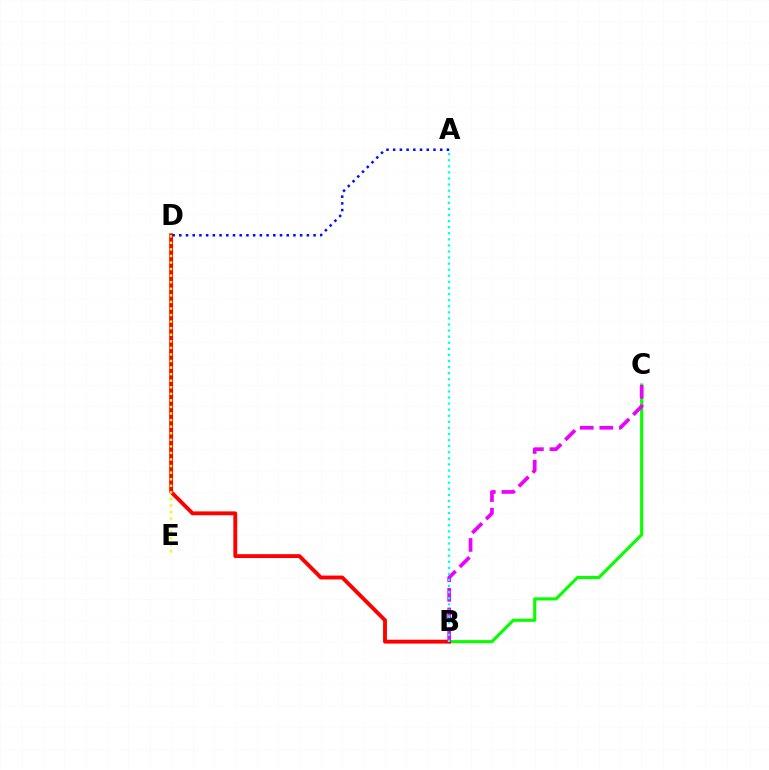{('B', 'C'): [{'color': '#08ff00', 'line_style': 'solid', 'thickness': 2.24}, {'color': '#ee00ff', 'line_style': 'dashed', 'thickness': 2.66}], ('B', 'D'): [{'color': '#ff0000', 'line_style': 'solid', 'thickness': 2.79}], ('D', 'E'): [{'color': '#fcf500', 'line_style': 'dotted', 'thickness': 1.78}], ('A', 'D'): [{'color': '#0010ff', 'line_style': 'dotted', 'thickness': 1.82}], ('A', 'B'): [{'color': '#00fff6', 'line_style': 'dotted', 'thickness': 1.65}]}